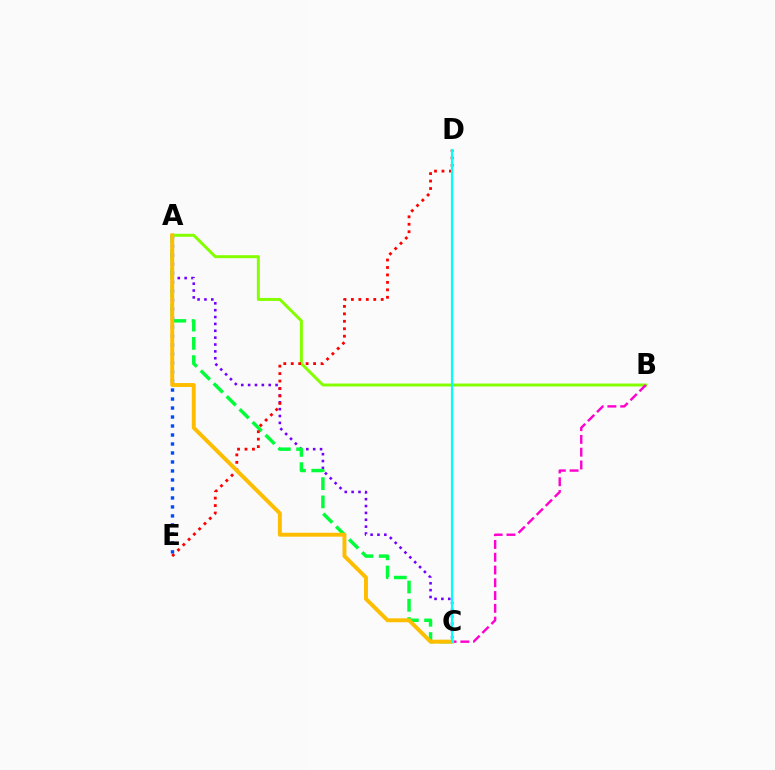{('A', 'C'): [{'color': '#7200ff', 'line_style': 'dotted', 'thickness': 1.86}, {'color': '#00ff39', 'line_style': 'dashed', 'thickness': 2.48}, {'color': '#ffbd00', 'line_style': 'solid', 'thickness': 2.83}], ('A', 'E'): [{'color': '#004bff', 'line_style': 'dotted', 'thickness': 2.44}], ('A', 'B'): [{'color': '#84ff00', 'line_style': 'solid', 'thickness': 2.13}], ('B', 'C'): [{'color': '#ff00cf', 'line_style': 'dashed', 'thickness': 1.73}], ('D', 'E'): [{'color': '#ff0000', 'line_style': 'dotted', 'thickness': 2.02}], ('C', 'D'): [{'color': '#00fff6', 'line_style': 'solid', 'thickness': 1.58}]}